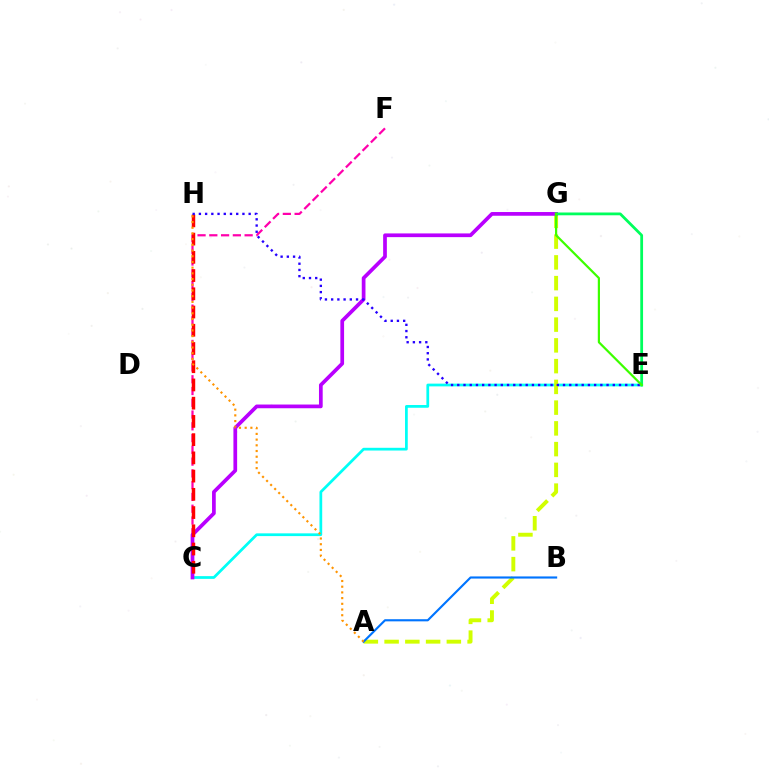{('C', 'F'): [{'color': '#ff00ac', 'line_style': 'dashed', 'thickness': 1.6}], ('C', 'E'): [{'color': '#00fff6', 'line_style': 'solid', 'thickness': 1.97}], ('A', 'G'): [{'color': '#d1ff00', 'line_style': 'dashed', 'thickness': 2.82}], ('C', 'G'): [{'color': '#b900ff', 'line_style': 'solid', 'thickness': 2.67}], ('E', 'G'): [{'color': '#00ff5c', 'line_style': 'solid', 'thickness': 2.0}, {'color': '#3dff00', 'line_style': 'solid', 'thickness': 1.59}], ('C', 'H'): [{'color': '#ff0000', 'line_style': 'dashed', 'thickness': 2.48}], ('A', 'B'): [{'color': '#0074ff', 'line_style': 'solid', 'thickness': 1.54}], ('A', 'H'): [{'color': '#ff9400', 'line_style': 'dotted', 'thickness': 1.55}], ('E', 'H'): [{'color': '#2500ff', 'line_style': 'dotted', 'thickness': 1.69}]}